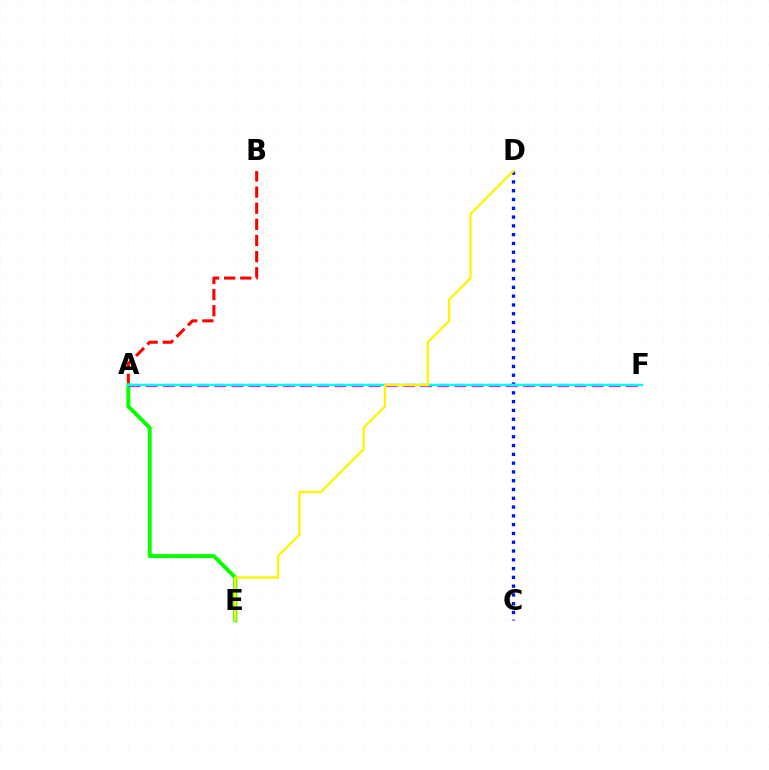{('C', 'D'): [{'color': '#0010ff', 'line_style': 'dotted', 'thickness': 2.39}], ('A', 'B'): [{'color': '#ff0000', 'line_style': 'dashed', 'thickness': 2.19}], ('A', 'E'): [{'color': '#08ff00', 'line_style': 'solid', 'thickness': 2.85}], ('A', 'F'): [{'color': '#ee00ff', 'line_style': 'dashed', 'thickness': 2.33}, {'color': '#00fff6', 'line_style': 'solid', 'thickness': 1.74}], ('D', 'E'): [{'color': '#fcf500', 'line_style': 'solid', 'thickness': 1.66}]}